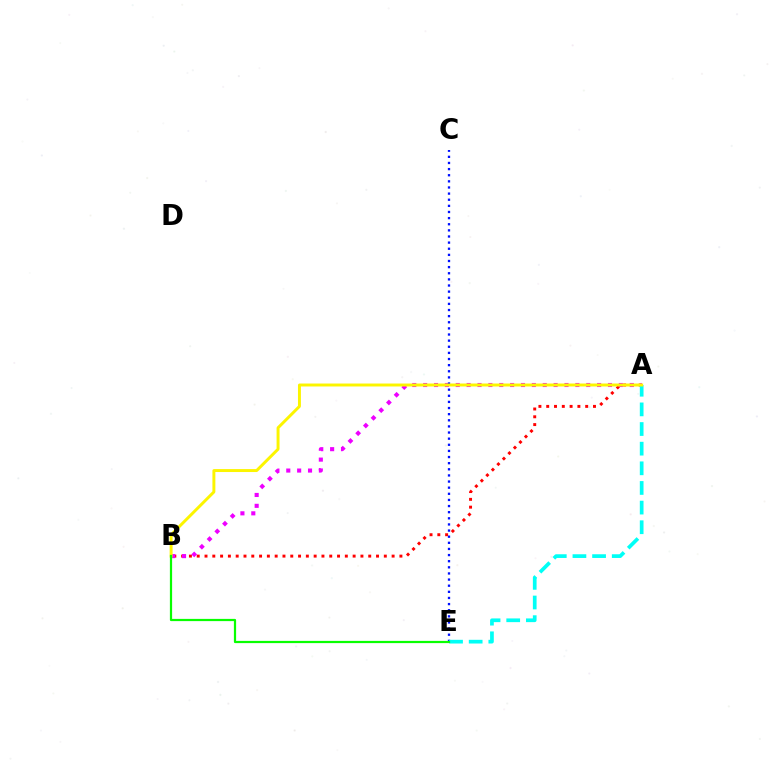{('A', 'B'): [{'color': '#ff0000', 'line_style': 'dotted', 'thickness': 2.12}, {'color': '#ee00ff', 'line_style': 'dotted', 'thickness': 2.95}, {'color': '#fcf500', 'line_style': 'solid', 'thickness': 2.12}], ('C', 'E'): [{'color': '#0010ff', 'line_style': 'dotted', 'thickness': 1.66}], ('A', 'E'): [{'color': '#00fff6', 'line_style': 'dashed', 'thickness': 2.67}], ('B', 'E'): [{'color': '#08ff00', 'line_style': 'solid', 'thickness': 1.6}]}